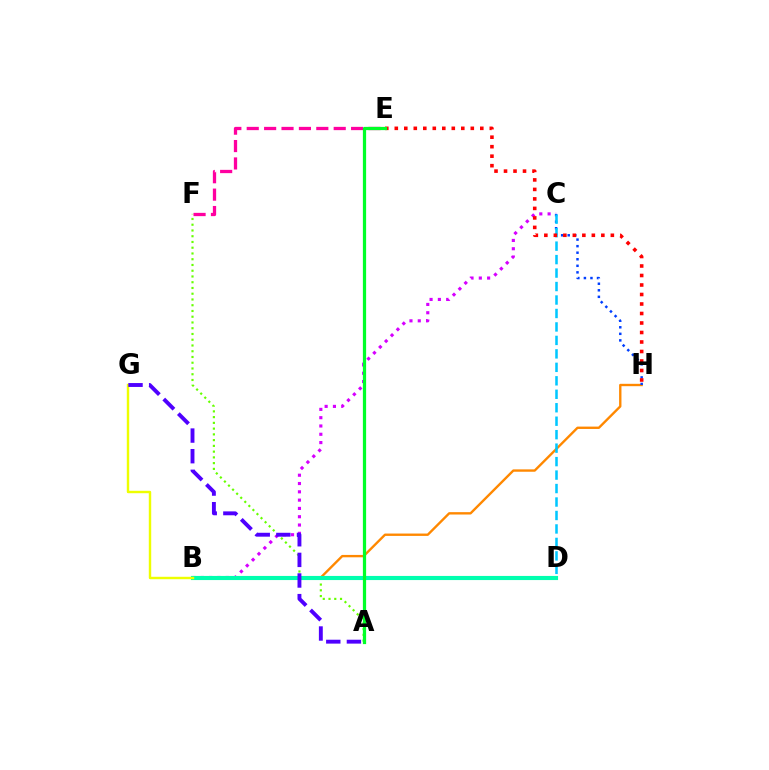{('B', 'C'): [{'color': '#d600ff', 'line_style': 'dotted', 'thickness': 2.26}], ('B', 'H'): [{'color': '#ff8800', 'line_style': 'solid', 'thickness': 1.71}], ('C', 'H'): [{'color': '#003fff', 'line_style': 'dotted', 'thickness': 1.78}], ('C', 'D'): [{'color': '#00c7ff', 'line_style': 'dashed', 'thickness': 1.83}], ('A', 'F'): [{'color': '#66ff00', 'line_style': 'dotted', 'thickness': 1.56}], ('B', 'D'): [{'color': '#00ffaf', 'line_style': 'solid', 'thickness': 2.97}], ('E', 'H'): [{'color': '#ff0000', 'line_style': 'dotted', 'thickness': 2.58}], ('B', 'G'): [{'color': '#eeff00', 'line_style': 'solid', 'thickness': 1.75}], ('E', 'F'): [{'color': '#ff00a0', 'line_style': 'dashed', 'thickness': 2.36}], ('A', 'E'): [{'color': '#00ff27', 'line_style': 'solid', 'thickness': 2.33}], ('A', 'G'): [{'color': '#4f00ff', 'line_style': 'dashed', 'thickness': 2.8}]}